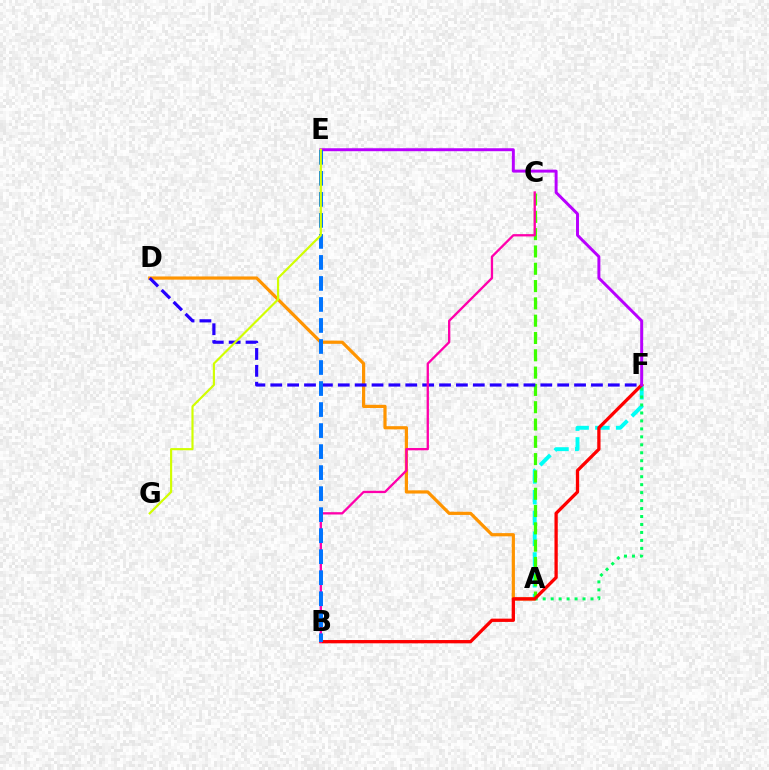{('A', 'D'): [{'color': '#ff9400', 'line_style': 'solid', 'thickness': 2.31}], ('A', 'F'): [{'color': '#00fff6', 'line_style': 'dashed', 'thickness': 2.82}, {'color': '#00ff5c', 'line_style': 'dotted', 'thickness': 2.16}], ('A', 'C'): [{'color': '#3dff00', 'line_style': 'dashed', 'thickness': 2.35}], ('D', 'F'): [{'color': '#2500ff', 'line_style': 'dashed', 'thickness': 2.29}], ('B', 'F'): [{'color': '#ff0000', 'line_style': 'solid', 'thickness': 2.37}], ('E', 'F'): [{'color': '#b900ff', 'line_style': 'solid', 'thickness': 2.13}], ('B', 'C'): [{'color': '#ff00ac', 'line_style': 'solid', 'thickness': 1.67}], ('B', 'E'): [{'color': '#0074ff', 'line_style': 'dashed', 'thickness': 2.86}], ('E', 'G'): [{'color': '#d1ff00', 'line_style': 'solid', 'thickness': 1.56}]}